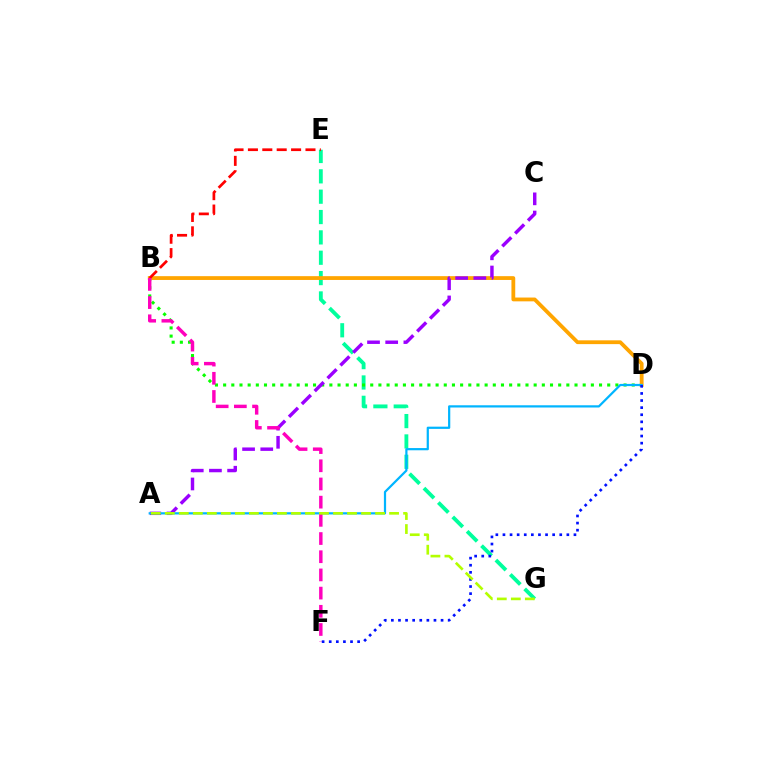{('E', 'G'): [{'color': '#00ff9d', 'line_style': 'dashed', 'thickness': 2.76}], ('B', 'D'): [{'color': '#08ff00', 'line_style': 'dotted', 'thickness': 2.22}, {'color': '#ffa500', 'line_style': 'solid', 'thickness': 2.74}], ('A', 'C'): [{'color': '#9b00ff', 'line_style': 'dashed', 'thickness': 2.47}], ('A', 'D'): [{'color': '#00b5ff', 'line_style': 'solid', 'thickness': 1.6}], ('B', 'E'): [{'color': '#ff0000', 'line_style': 'dashed', 'thickness': 1.95}], ('B', 'F'): [{'color': '#ff00bd', 'line_style': 'dashed', 'thickness': 2.47}], ('D', 'F'): [{'color': '#0010ff', 'line_style': 'dotted', 'thickness': 1.93}], ('A', 'G'): [{'color': '#b3ff00', 'line_style': 'dashed', 'thickness': 1.9}]}